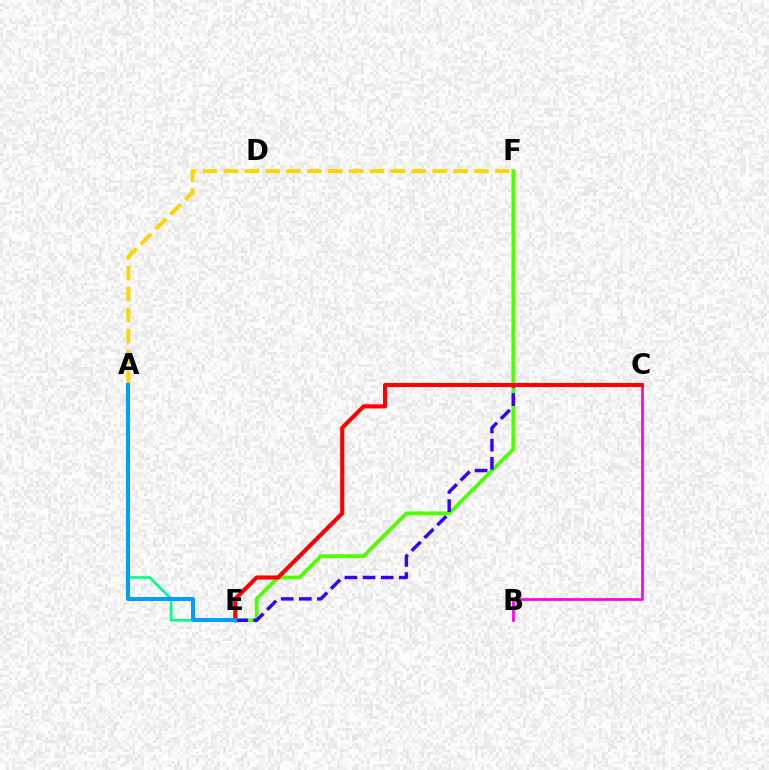{('A', 'E'): [{'color': '#00ff86', 'line_style': 'solid', 'thickness': 1.9}, {'color': '#009eff', 'line_style': 'solid', 'thickness': 2.88}], ('A', 'F'): [{'color': '#ffd500', 'line_style': 'dashed', 'thickness': 2.84}], ('E', 'F'): [{'color': '#4fff00', 'line_style': 'solid', 'thickness': 2.71}], ('B', 'C'): [{'color': '#ff00ed', 'line_style': 'solid', 'thickness': 1.98}], ('C', 'E'): [{'color': '#3700ff', 'line_style': 'dashed', 'thickness': 2.46}, {'color': '#ff0000', 'line_style': 'solid', 'thickness': 2.96}]}